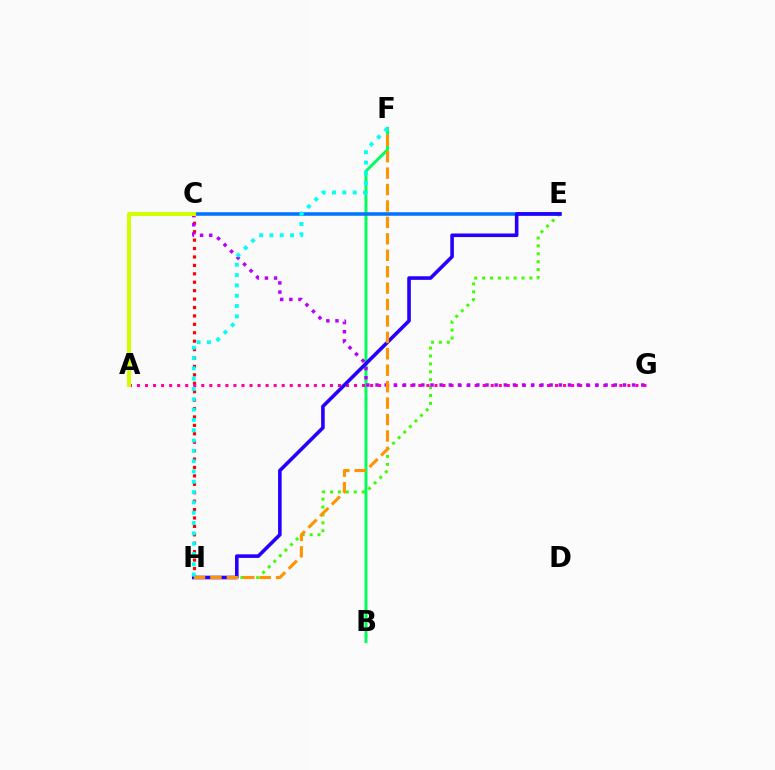{('B', 'F'): [{'color': '#00ff5c', 'line_style': 'solid', 'thickness': 2.12}], ('E', 'H'): [{'color': '#3dff00', 'line_style': 'dotted', 'thickness': 2.14}, {'color': '#2500ff', 'line_style': 'solid', 'thickness': 2.59}], ('C', 'H'): [{'color': '#ff0000', 'line_style': 'dotted', 'thickness': 2.29}], ('A', 'G'): [{'color': '#ff00ac', 'line_style': 'dotted', 'thickness': 2.18}], ('C', 'G'): [{'color': '#b900ff', 'line_style': 'dotted', 'thickness': 2.49}], ('C', 'E'): [{'color': '#0074ff', 'line_style': 'solid', 'thickness': 2.55}], ('F', 'H'): [{'color': '#ff9400', 'line_style': 'dashed', 'thickness': 2.23}, {'color': '#00fff6', 'line_style': 'dotted', 'thickness': 2.8}], ('A', 'C'): [{'color': '#d1ff00', 'line_style': 'solid', 'thickness': 2.92}]}